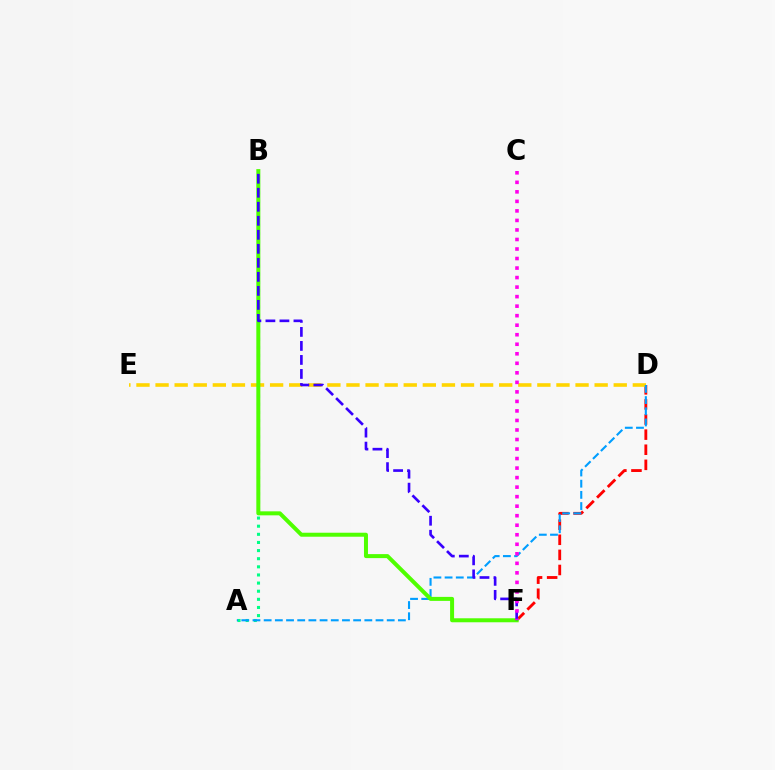{('D', 'F'): [{'color': '#ff0000', 'line_style': 'dashed', 'thickness': 2.05}], ('A', 'B'): [{'color': '#00ff86', 'line_style': 'dotted', 'thickness': 2.21}], ('D', 'E'): [{'color': '#ffd500', 'line_style': 'dashed', 'thickness': 2.59}], ('A', 'D'): [{'color': '#009eff', 'line_style': 'dashed', 'thickness': 1.52}], ('B', 'F'): [{'color': '#4fff00', 'line_style': 'solid', 'thickness': 2.88}, {'color': '#3700ff', 'line_style': 'dashed', 'thickness': 1.9}], ('C', 'F'): [{'color': '#ff00ed', 'line_style': 'dotted', 'thickness': 2.59}]}